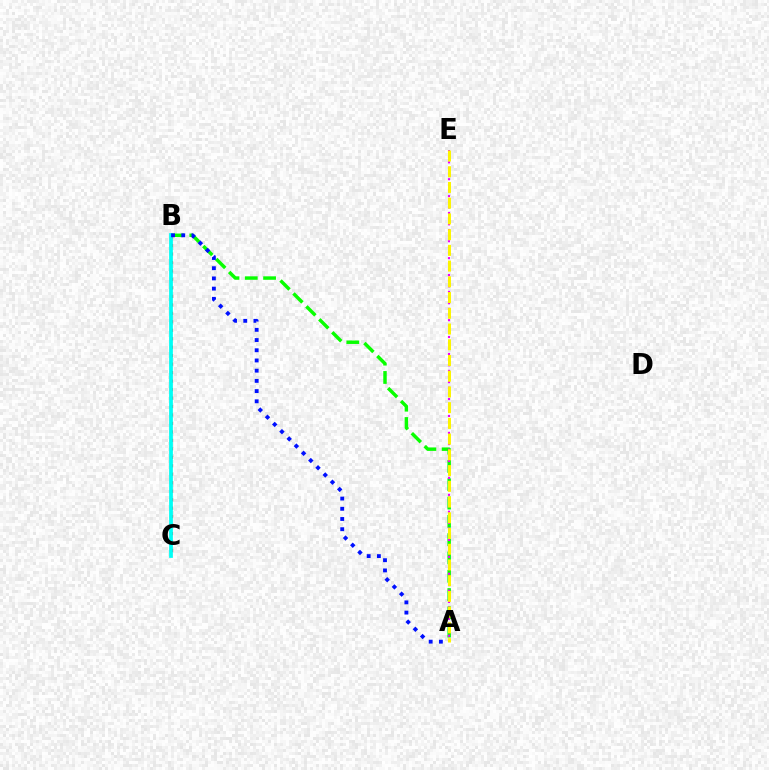{('B', 'C'): [{'color': '#ff0000', 'line_style': 'dotted', 'thickness': 2.3}, {'color': '#00fff6', 'line_style': 'solid', 'thickness': 2.69}], ('A', 'B'): [{'color': '#08ff00', 'line_style': 'dashed', 'thickness': 2.49}, {'color': '#0010ff', 'line_style': 'dotted', 'thickness': 2.77}], ('A', 'E'): [{'color': '#ee00ff', 'line_style': 'dotted', 'thickness': 1.53}, {'color': '#fcf500', 'line_style': 'dashed', 'thickness': 2.14}]}